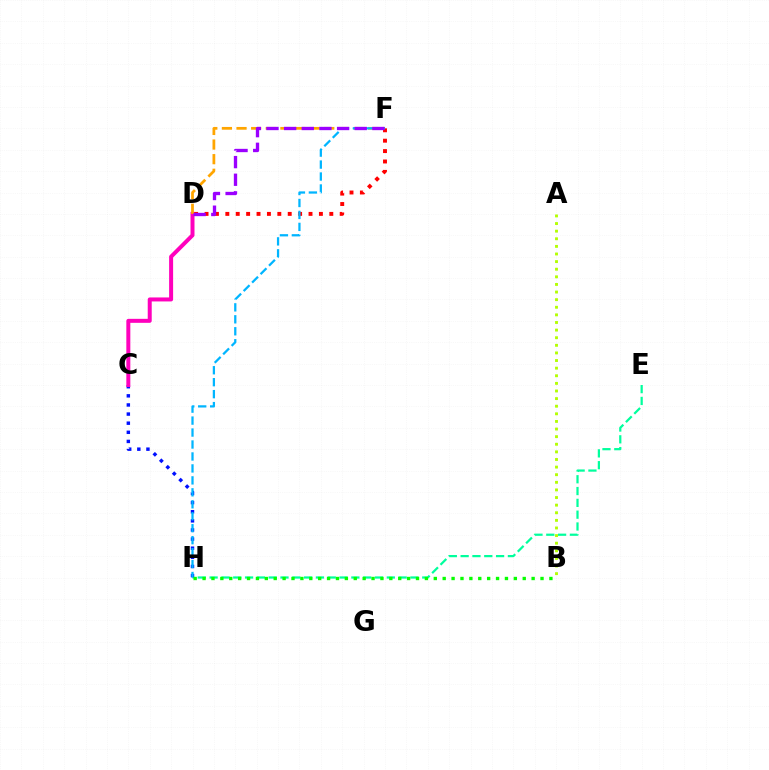{('E', 'H'): [{'color': '#00ff9d', 'line_style': 'dashed', 'thickness': 1.6}], ('C', 'H'): [{'color': '#0010ff', 'line_style': 'dotted', 'thickness': 2.48}], ('C', 'D'): [{'color': '#ff00bd', 'line_style': 'solid', 'thickness': 2.87}], ('A', 'B'): [{'color': '#b3ff00', 'line_style': 'dotted', 'thickness': 2.07}], ('D', 'F'): [{'color': '#ffa500', 'line_style': 'dashed', 'thickness': 1.99}, {'color': '#ff0000', 'line_style': 'dotted', 'thickness': 2.82}, {'color': '#9b00ff', 'line_style': 'dashed', 'thickness': 2.4}], ('F', 'H'): [{'color': '#00b5ff', 'line_style': 'dashed', 'thickness': 1.62}], ('B', 'H'): [{'color': '#08ff00', 'line_style': 'dotted', 'thickness': 2.42}]}